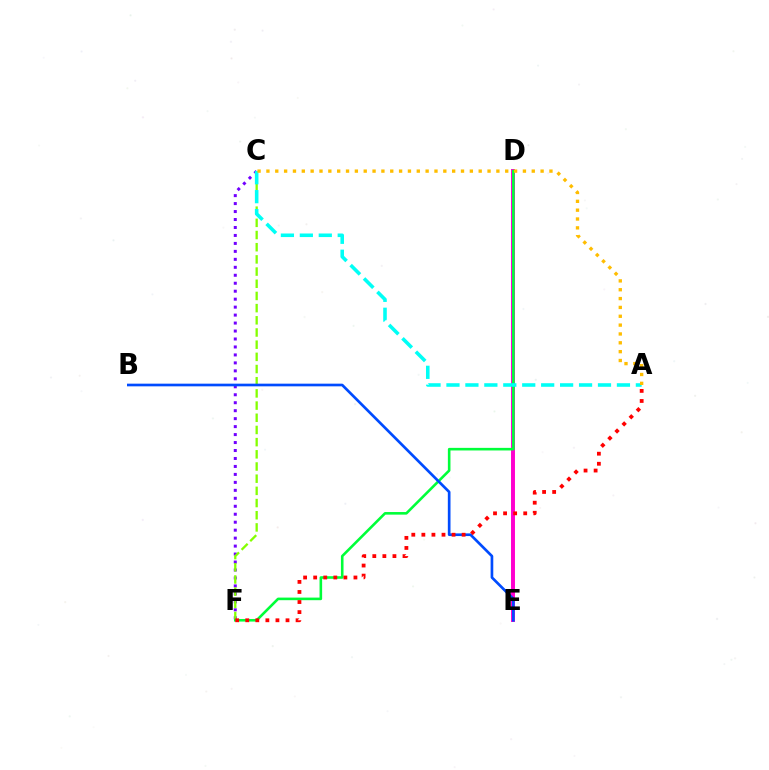{('C', 'F'): [{'color': '#7200ff', 'line_style': 'dotted', 'thickness': 2.16}, {'color': '#84ff00', 'line_style': 'dashed', 'thickness': 1.66}], ('D', 'E'): [{'color': '#ff00cf', 'line_style': 'solid', 'thickness': 2.84}], ('D', 'F'): [{'color': '#00ff39', 'line_style': 'solid', 'thickness': 1.87}], ('B', 'E'): [{'color': '#004bff', 'line_style': 'solid', 'thickness': 1.93}], ('A', 'C'): [{'color': '#00fff6', 'line_style': 'dashed', 'thickness': 2.57}, {'color': '#ffbd00', 'line_style': 'dotted', 'thickness': 2.4}], ('A', 'F'): [{'color': '#ff0000', 'line_style': 'dotted', 'thickness': 2.73}]}